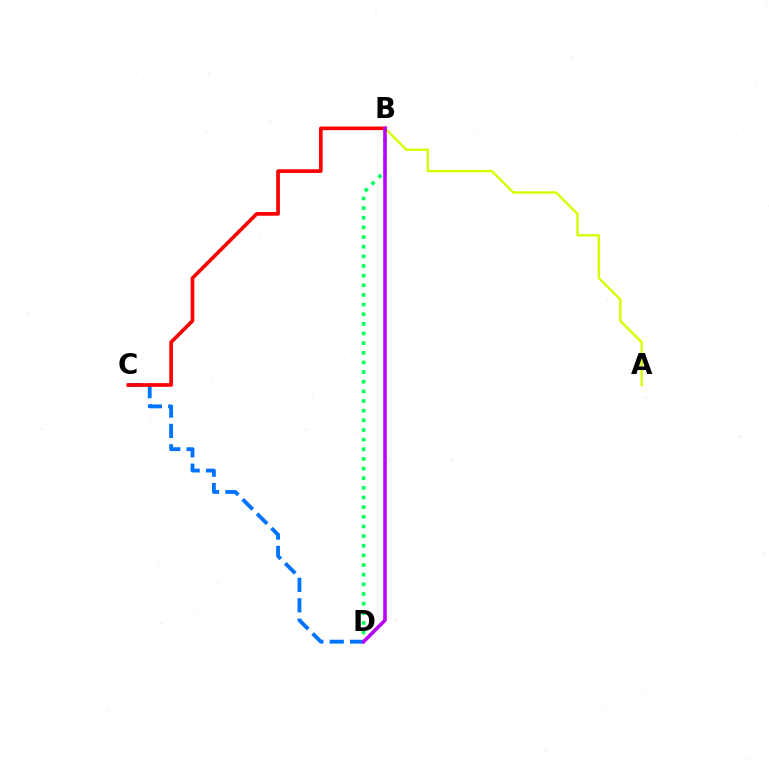{('C', 'D'): [{'color': '#0074ff', 'line_style': 'dashed', 'thickness': 2.77}], ('A', 'B'): [{'color': '#d1ff00', 'line_style': 'solid', 'thickness': 1.73}], ('B', 'D'): [{'color': '#00ff5c', 'line_style': 'dotted', 'thickness': 2.62}, {'color': '#b900ff', 'line_style': 'solid', 'thickness': 2.56}], ('B', 'C'): [{'color': '#ff0000', 'line_style': 'solid', 'thickness': 2.64}]}